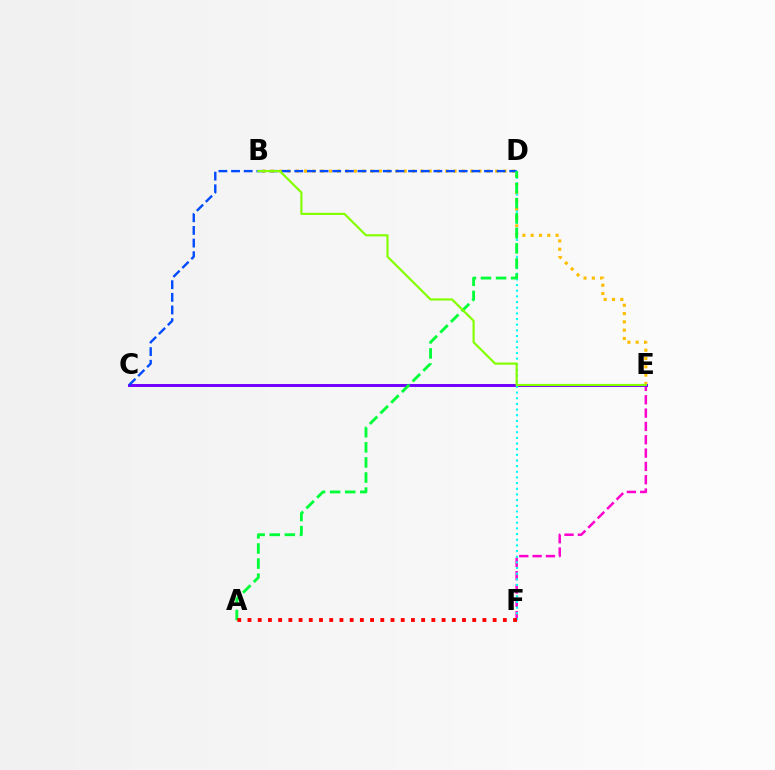{('B', 'E'): [{'color': '#ffbd00', 'line_style': 'dotted', 'thickness': 2.26}, {'color': '#84ff00', 'line_style': 'solid', 'thickness': 1.57}], ('E', 'F'): [{'color': '#ff00cf', 'line_style': 'dashed', 'thickness': 1.81}], ('C', 'E'): [{'color': '#7200ff', 'line_style': 'solid', 'thickness': 2.13}], ('D', 'F'): [{'color': '#00fff6', 'line_style': 'dotted', 'thickness': 1.54}], ('C', 'D'): [{'color': '#004bff', 'line_style': 'dashed', 'thickness': 1.72}], ('A', 'D'): [{'color': '#00ff39', 'line_style': 'dashed', 'thickness': 2.05}], ('A', 'F'): [{'color': '#ff0000', 'line_style': 'dotted', 'thickness': 2.78}]}